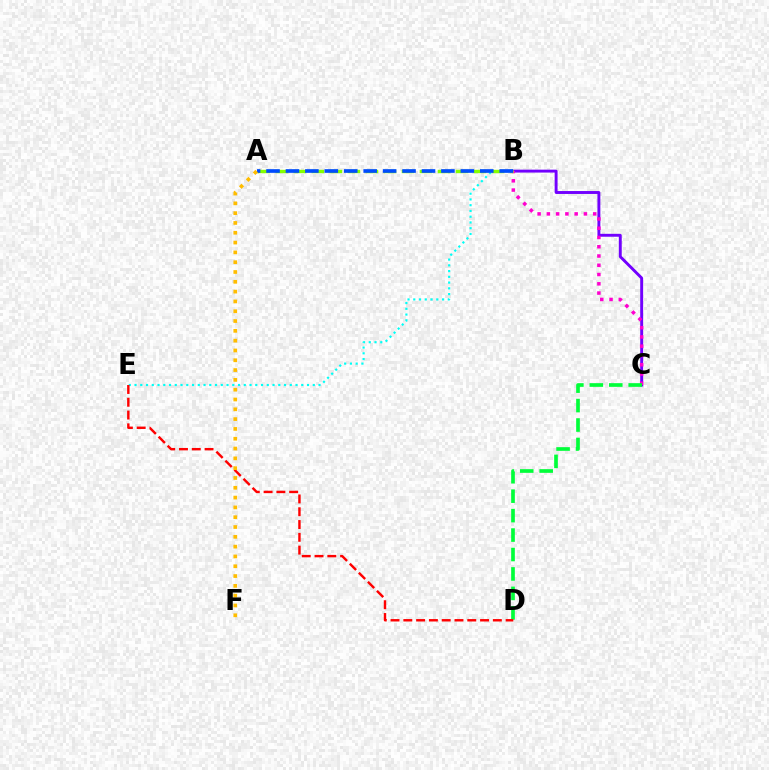{('B', 'E'): [{'color': '#00fff6', 'line_style': 'dotted', 'thickness': 1.56}], ('B', 'C'): [{'color': '#7200ff', 'line_style': 'solid', 'thickness': 2.1}, {'color': '#ff00cf', 'line_style': 'dotted', 'thickness': 2.52}], ('C', 'D'): [{'color': '#00ff39', 'line_style': 'dashed', 'thickness': 2.64}], ('A', 'B'): [{'color': '#84ff00', 'line_style': 'dashed', 'thickness': 2.45}, {'color': '#004bff', 'line_style': 'dashed', 'thickness': 2.64}], ('D', 'E'): [{'color': '#ff0000', 'line_style': 'dashed', 'thickness': 1.74}], ('A', 'F'): [{'color': '#ffbd00', 'line_style': 'dotted', 'thickness': 2.66}]}